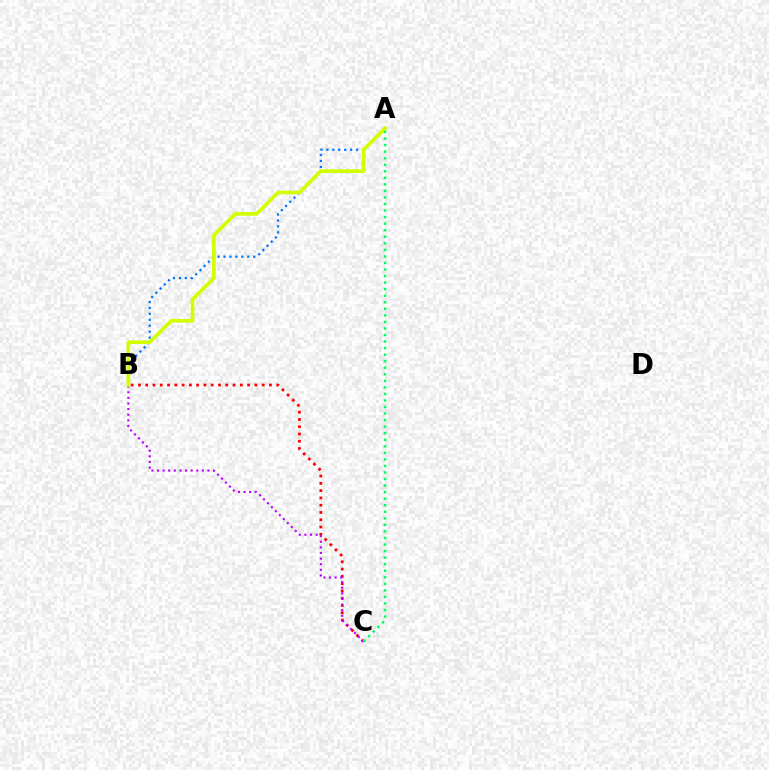{('A', 'B'): [{'color': '#0074ff', 'line_style': 'dotted', 'thickness': 1.61}, {'color': '#d1ff00', 'line_style': 'solid', 'thickness': 2.63}], ('B', 'C'): [{'color': '#ff0000', 'line_style': 'dotted', 'thickness': 1.98}, {'color': '#b900ff', 'line_style': 'dotted', 'thickness': 1.53}], ('A', 'C'): [{'color': '#00ff5c', 'line_style': 'dotted', 'thickness': 1.78}]}